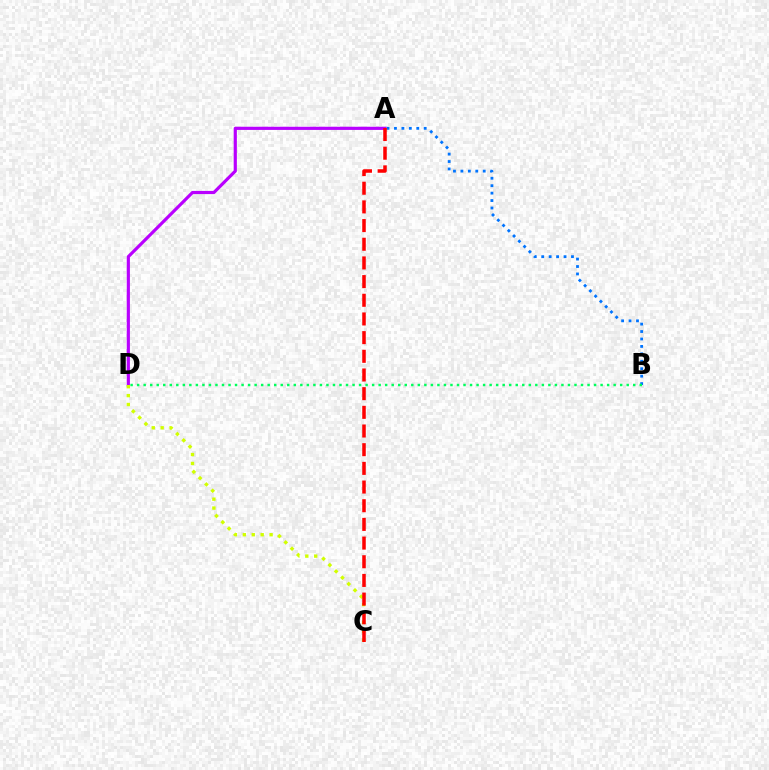{('A', 'B'): [{'color': '#0074ff', 'line_style': 'dotted', 'thickness': 2.02}], ('A', 'D'): [{'color': '#b900ff', 'line_style': 'solid', 'thickness': 2.29}], ('C', 'D'): [{'color': '#d1ff00', 'line_style': 'dotted', 'thickness': 2.42}], ('B', 'D'): [{'color': '#00ff5c', 'line_style': 'dotted', 'thickness': 1.77}], ('A', 'C'): [{'color': '#ff0000', 'line_style': 'dashed', 'thickness': 2.54}]}